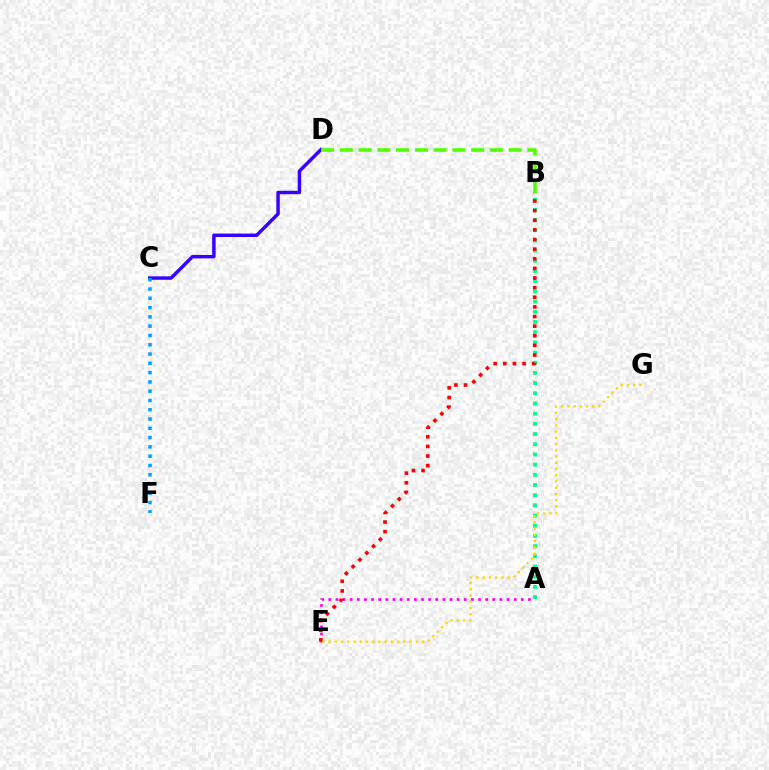{('C', 'D'): [{'color': '#3700ff', 'line_style': 'solid', 'thickness': 2.49}], ('A', 'B'): [{'color': '#00ff86', 'line_style': 'dotted', 'thickness': 2.77}], ('A', 'E'): [{'color': '#ff00ed', 'line_style': 'dotted', 'thickness': 1.94}], ('B', 'E'): [{'color': '#ff0000', 'line_style': 'dotted', 'thickness': 2.62}], ('E', 'G'): [{'color': '#ffd500', 'line_style': 'dotted', 'thickness': 1.69}], ('B', 'D'): [{'color': '#4fff00', 'line_style': 'dashed', 'thickness': 2.55}], ('C', 'F'): [{'color': '#009eff', 'line_style': 'dotted', 'thickness': 2.52}]}